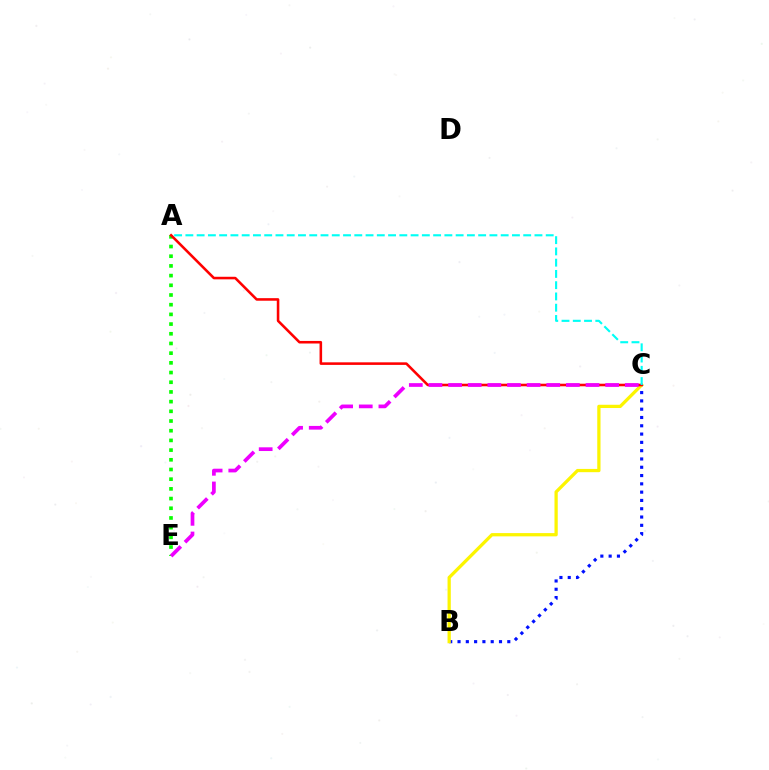{('A', 'E'): [{'color': '#08ff00', 'line_style': 'dotted', 'thickness': 2.63}], ('B', 'C'): [{'color': '#0010ff', 'line_style': 'dotted', 'thickness': 2.25}, {'color': '#fcf500', 'line_style': 'solid', 'thickness': 2.34}], ('A', 'C'): [{'color': '#ff0000', 'line_style': 'solid', 'thickness': 1.85}, {'color': '#00fff6', 'line_style': 'dashed', 'thickness': 1.53}], ('C', 'E'): [{'color': '#ee00ff', 'line_style': 'dashed', 'thickness': 2.67}]}